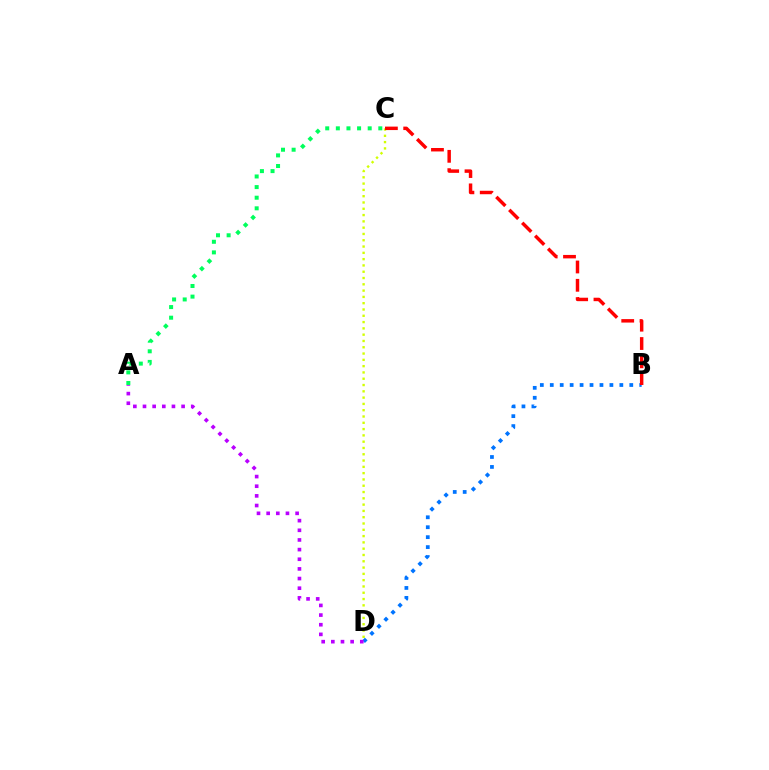{('A', 'C'): [{'color': '#00ff5c', 'line_style': 'dotted', 'thickness': 2.88}], ('C', 'D'): [{'color': '#d1ff00', 'line_style': 'dotted', 'thickness': 1.71}], ('B', 'D'): [{'color': '#0074ff', 'line_style': 'dotted', 'thickness': 2.7}], ('A', 'D'): [{'color': '#b900ff', 'line_style': 'dotted', 'thickness': 2.62}], ('B', 'C'): [{'color': '#ff0000', 'line_style': 'dashed', 'thickness': 2.49}]}